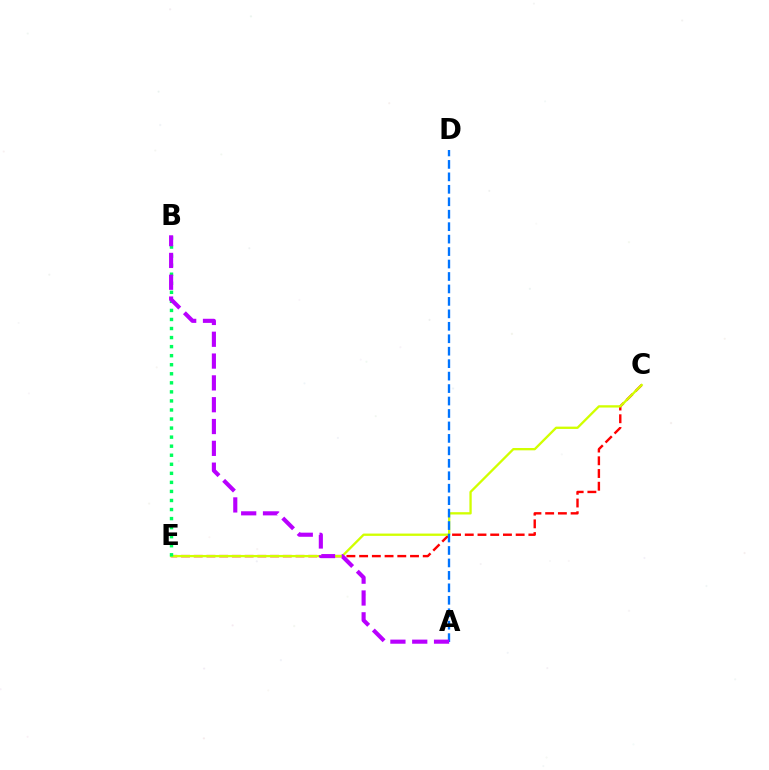{('C', 'E'): [{'color': '#ff0000', 'line_style': 'dashed', 'thickness': 1.73}, {'color': '#d1ff00', 'line_style': 'solid', 'thickness': 1.67}], ('A', 'D'): [{'color': '#0074ff', 'line_style': 'dashed', 'thickness': 1.69}], ('B', 'E'): [{'color': '#00ff5c', 'line_style': 'dotted', 'thickness': 2.46}], ('A', 'B'): [{'color': '#b900ff', 'line_style': 'dashed', 'thickness': 2.96}]}